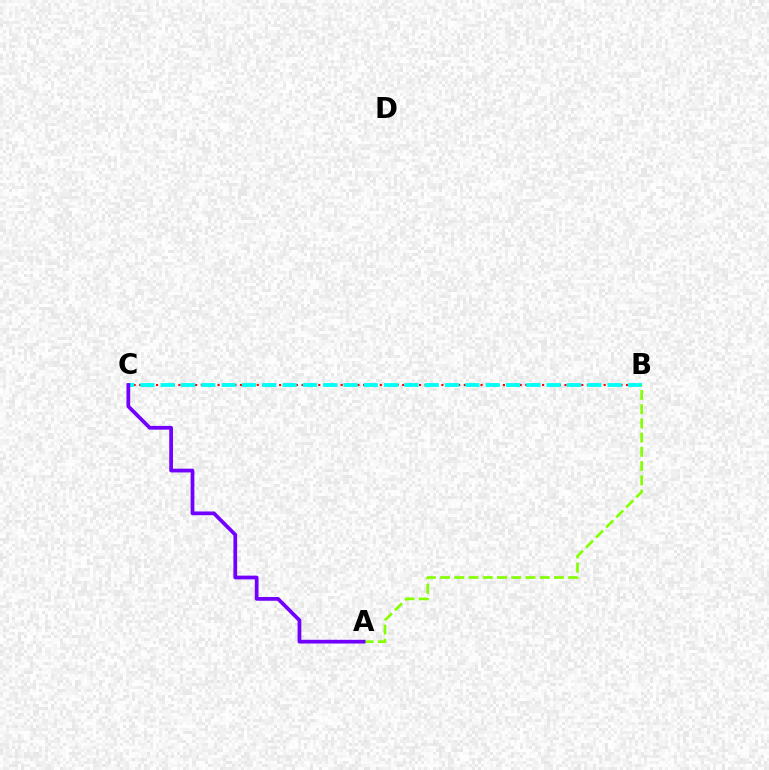{('B', 'C'): [{'color': '#ff0000', 'line_style': 'dotted', 'thickness': 1.52}, {'color': '#00fff6', 'line_style': 'dashed', 'thickness': 2.76}], ('A', 'B'): [{'color': '#84ff00', 'line_style': 'dashed', 'thickness': 1.93}], ('A', 'C'): [{'color': '#7200ff', 'line_style': 'solid', 'thickness': 2.69}]}